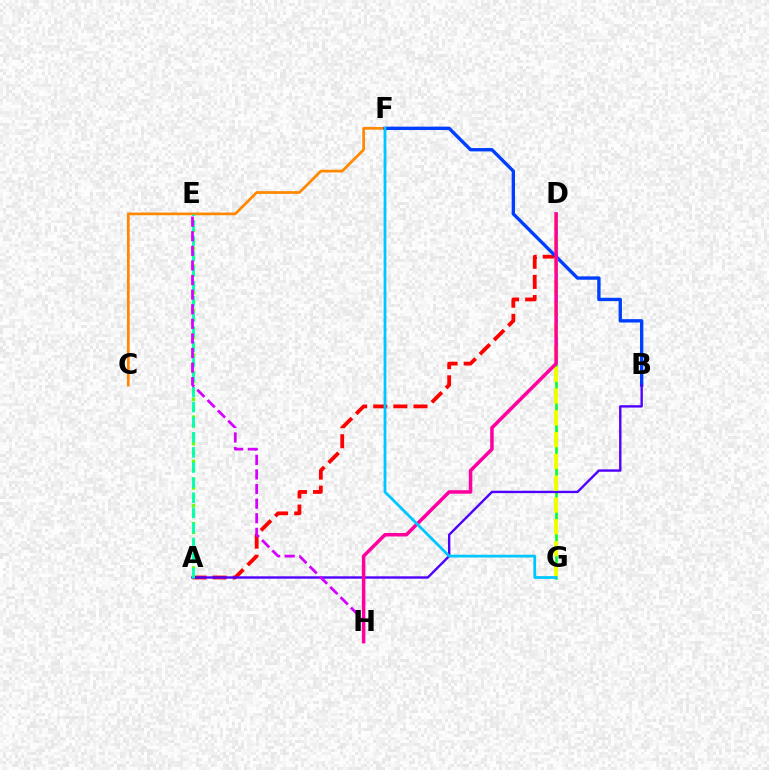{('A', 'D'): [{'color': '#ff0000', 'line_style': 'dashed', 'thickness': 2.73}], ('A', 'E'): [{'color': '#66ff00', 'line_style': 'dotted', 'thickness': 2.41}, {'color': '#00ffaf', 'line_style': 'dashed', 'thickness': 2.05}], ('D', 'G'): [{'color': '#00ff27', 'line_style': 'solid', 'thickness': 1.86}, {'color': '#eeff00', 'line_style': 'dashed', 'thickness': 2.96}], ('C', 'F'): [{'color': '#ff8800', 'line_style': 'solid', 'thickness': 1.95}], ('B', 'F'): [{'color': '#003fff', 'line_style': 'solid', 'thickness': 2.42}], ('A', 'B'): [{'color': '#4f00ff', 'line_style': 'solid', 'thickness': 1.71}], ('E', 'H'): [{'color': '#d600ff', 'line_style': 'dashed', 'thickness': 1.98}], ('D', 'H'): [{'color': '#ff00a0', 'line_style': 'solid', 'thickness': 2.52}], ('F', 'G'): [{'color': '#00c7ff', 'line_style': 'solid', 'thickness': 2.0}]}